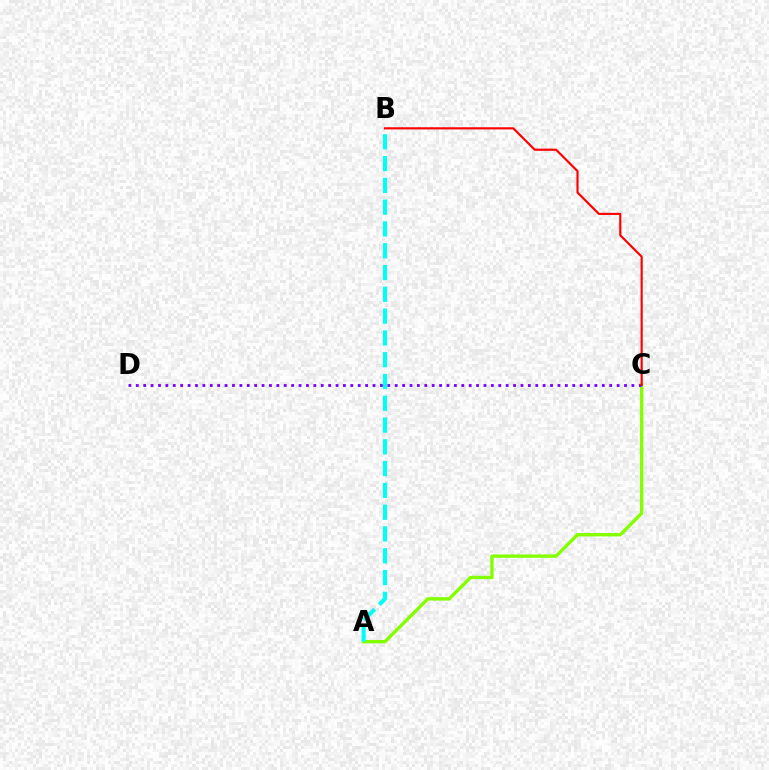{('A', 'C'): [{'color': '#84ff00', 'line_style': 'solid', 'thickness': 2.43}], ('C', 'D'): [{'color': '#7200ff', 'line_style': 'dotted', 'thickness': 2.01}], ('A', 'B'): [{'color': '#00fff6', 'line_style': 'dashed', 'thickness': 2.96}], ('B', 'C'): [{'color': '#ff0000', 'line_style': 'solid', 'thickness': 1.56}]}